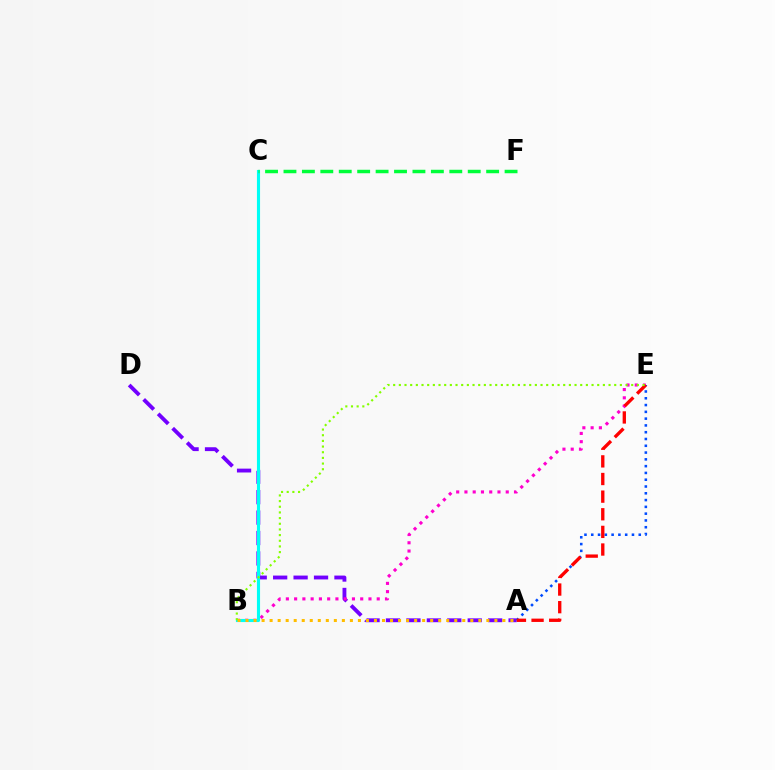{('A', 'D'): [{'color': '#7200ff', 'line_style': 'dashed', 'thickness': 2.78}], ('A', 'E'): [{'color': '#004bff', 'line_style': 'dotted', 'thickness': 1.84}, {'color': '#ff0000', 'line_style': 'dashed', 'thickness': 2.39}], ('B', 'E'): [{'color': '#ff00cf', 'line_style': 'dotted', 'thickness': 2.24}, {'color': '#84ff00', 'line_style': 'dotted', 'thickness': 1.54}], ('B', 'C'): [{'color': '#00fff6', 'line_style': 'solid', 'thickness': 2.24}], ('A', 'B'): [{'color': '#ffbd00', 'line_style': 'dotted', 'thickness': 2.18}], ('C', 'F'): [{'color': '#00ff39', 'line_style': 'dashed', 'thickness': 2.5}]}